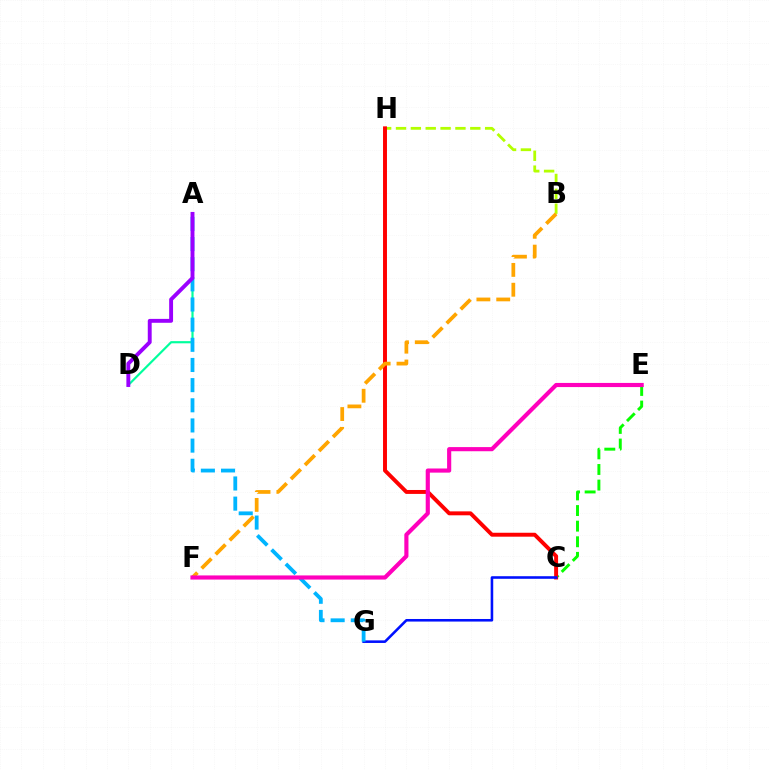{('A', 'D'): [{'color': '#00ff9d', 'line_style': 'solid', 'thickness': 1.57}, {'color': '#9b00ff', 'line_style': 'solid', 'thickness': 2.81}], ('B', 'H'): [{'color': '#b3ff00', 'line_style': 'dashed', 'thickness': 2.02}], ('C', 'E'): [{'color': '#08ff00', 'line_style': 'dashed', 'thickness': 2.12}], ('C', 'H'): [{'color': '#ff0000', 'line_style': 'solid', 'thickness': 2.83}], ('B', 'F'): [{'color': '#ffa500', 'line_style': 'dashed', 'thickness': 2.69}], ('C', 'G'): [{'color': '#0010ff', 'line_style': 'solid', 'thickness': 1.86}], ('A', 'G'): [{'color': '#00b5ff', 'line_style': 'dashed', 'thickness': 2.74}], ('E', 'F'): [{'color': '#ff00bd', 'line_style': 'solid', 'thickness': 2.98}]}